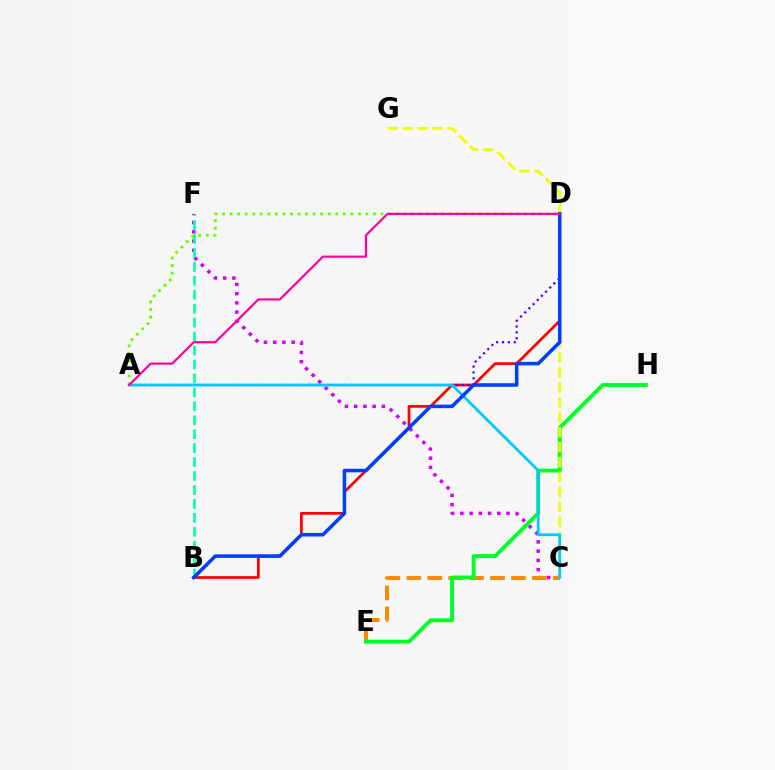{('C', 'F'): [{'color': '#d600ff', 'line_style': 'dotted', 'thickness': 2.51}], ('C', 'E'): [{'color': '#ff8800', 'line_style': 'dashed', 'thickness': 2.84}], ('E', 'H'): [{'color': '#00ff27', 'line_style': 'solid', 'thickness': 2.81}], ('B', 'F'): [{'color': '#00ffaf', 'line_style': 'dashed', 'thickness': 1.89}], ('B', 'D'): [{'color': '#ff0000', 'line_style': 'solid', 'thickness': 1.96}, {'color': '#003fff', 'line_style': 'solid', 'thickness': 2.55}], ('C', 'G'): [{'color': '#eeff00', 'line_style': 'dashed', 'thickness': 2.03}], ('A', 'D'): [{'color': '#4f00ff', 'line_style': 'dotted', 'thickness': 1.6}, {'color': '#66ff00', 'line_style': 'dotted', 'thickness': 2.05}, {'color': '#ff00a0', 'line_style': 'solid', 'thickness': 1.57}], ('A', 'C'): [{'color': '#00c7ff', 'line_style': 'solid', 'thickness': 1.97}]}